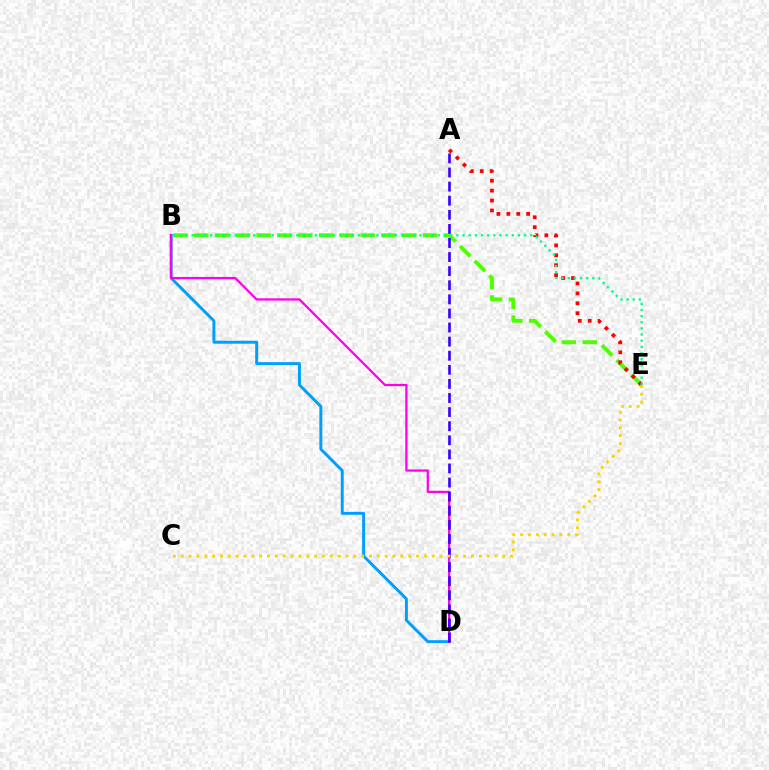{('B', 'E'): [{'color': '#4fff00', 'line_style': 'dashed', 'thickness': 2.83}, {'color': '#00ff86', 'line_style': 'dotted', 'thickness': 1.67}], ('B', 'D'): [{'color': '#009eff', 'line_style': 'solid', 'thickness': 2.12}, {'color': '#ff00ed', 'line_style': 'solid', 'thickness': 1.62}], ('A', 'E'): [{'color': '#ff0000', 'line_style': 'dotted', 'thickness': 2.69}], ('A', 'D'): [{'color': '#3700ff', 'line_style': 'dashed', 'thickness': 1.91}], ('C', 'E'): [{'color': '#ffd500', 'line_style': 'dotted', 'thickness': 2.13}]}